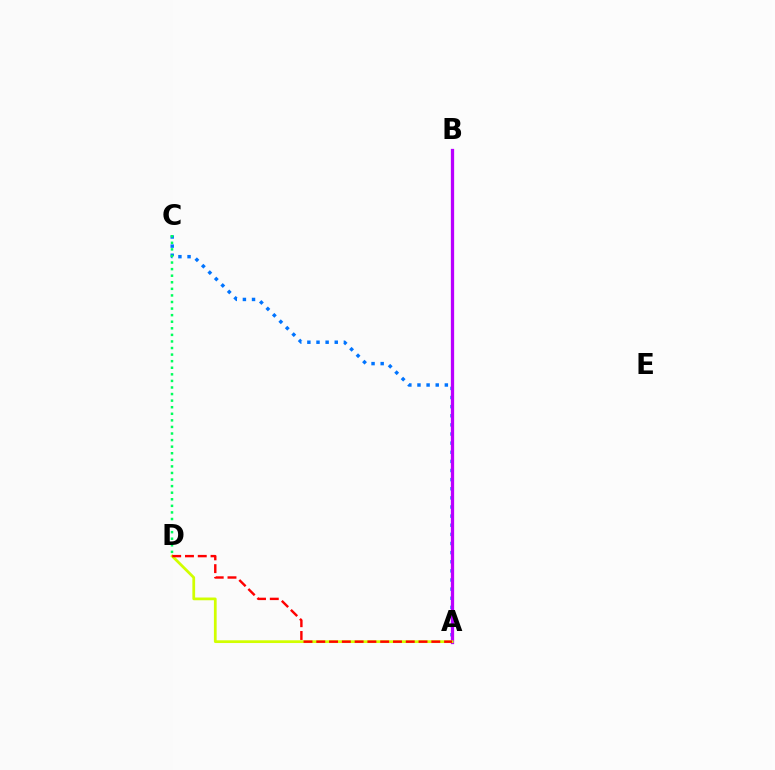{('A', 'C'): [{'color': '#0074ff', 'line_style': 'dotted', 'thickness': 2.48}], ('A', 'B'): [{'color': '#b900ff', 'line_style': 'solid', 'thickness': 2.35}], ('C', 'D'): [{'color': '#00ff5c', 'line_style': 'dotted', 'thickness': 1.79}], ('A', 'D'): [{'color': '#d1ff00', 'line_style': 'solid', 'thickness': 1.98}, {'color': '#ff0000', 'line_style': 'dashed', 'thickness': 1.74}]}